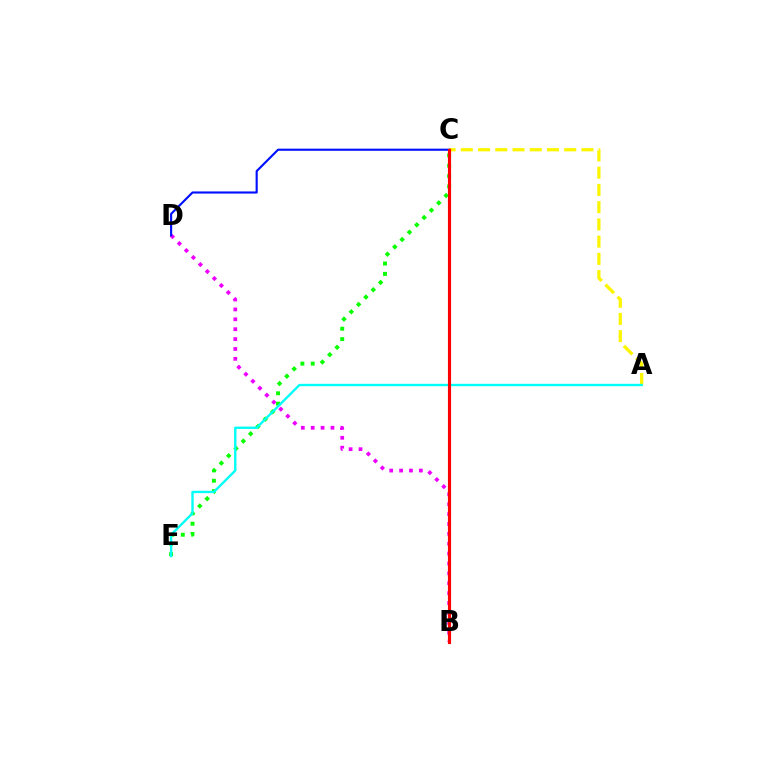{('A', 'C'): [{'color': '#fcf500', 'line_style': 'dashed', 'thickness': 2.34}], ('B', 'D'): [{'color': '#ee00ff', 'line_style': 'dotted', 'thickness': 2.69}], ('C', 'E'): [{'color': '#08ff00', 'line_style': 'dotted', 'thickness': 2.82}], ('C', 'D'): [{'color': '#0010ff', 'line_style': 'solid', 'thickness': 1.54}], ('A', 'E'): [{'color': '#00fff6', 'line_style': 'solid', 'thickness': 1.7}], ('B', 'C'): [{'color': '#ff0000', 'line_style': 'solid', 'thickness': 2.26}]}